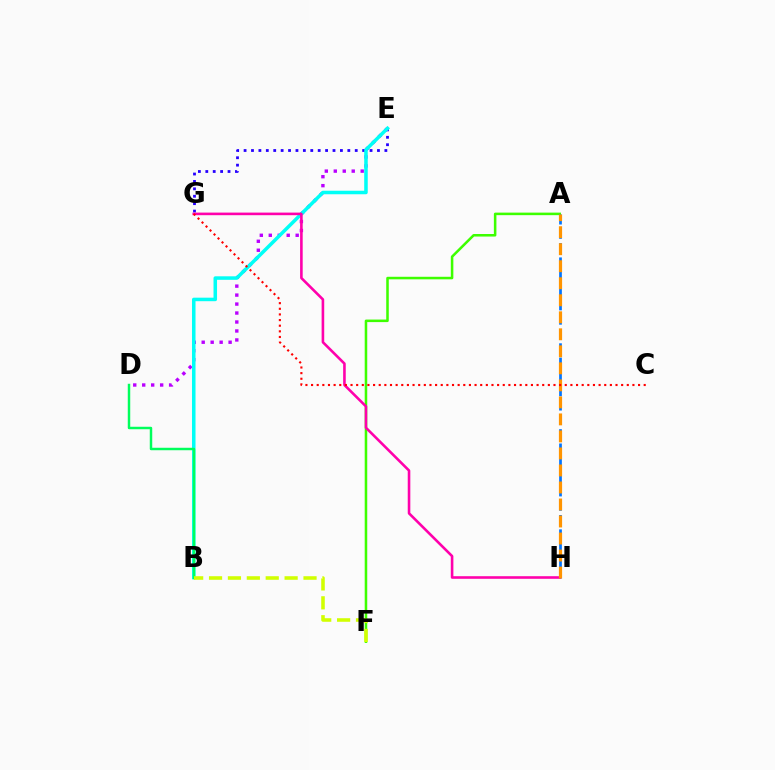{('E', 'G'): [{'color': '#2500ff', 'line_style': 'dotted', 'thickness': 2.01}], ('D', 'E'): [{'color': '#b900ff', 'line_style': 'dotted', 'thickness': 2.44}], ('A', 'F'): [{'color': '#3dff00', 'line_style': 'solid', 'thickness': 1.83}], ('B', 'E'): [{'color': '#00fff6', 'line_style': 'solid', 'thickness': 2.54}], ('A', 'H'): [{'color': '#0074ff', 'line_style': 'dashed', 'thickness': 1.94}, {'color': '#ff9400', 'line_style': 'dashed', 'thickness': 2.31}], ('B', 'D'): [{'color': '#00ff5c', 'line_style': 'solid', 'thickness': 1.78}], ('G', 'H'): [{'color': '#ff00ac', 'line_style': 'solid', 'thickness': 1.87}], ('B', 'F'): [{'color': '#d1ff00', 'line_style': 'dashed', 'thickness': 2.57}], ('C', 'G'): [{'color': '#ff0000', 'line_style': 'dotted', 'thickness': 1.53}]}